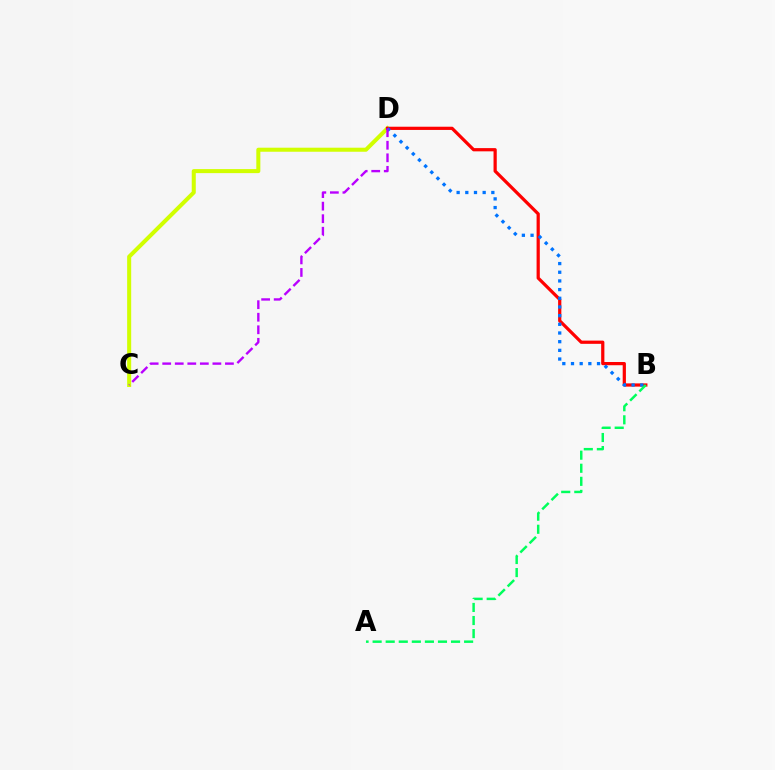{('C', 'D'): [{'color': '#d1ff00', 'line_style': 'solid', 'thickness': 2.91}, {'color': '#b900ff', 'line_style': 'dashed', 'thickness': 1.7}], ('B', 'D'): [{'color': '#ff0000', 'line_style': 'solid', 'thickness': 2.32}, {'color': '#0074ff', 'line_style': 'dotted', 'thickness': 2.36}], ('A', 'B'): [{'color': '#00ff5c', 'line_style': 'dashed', 'thickness': 1.78}]}